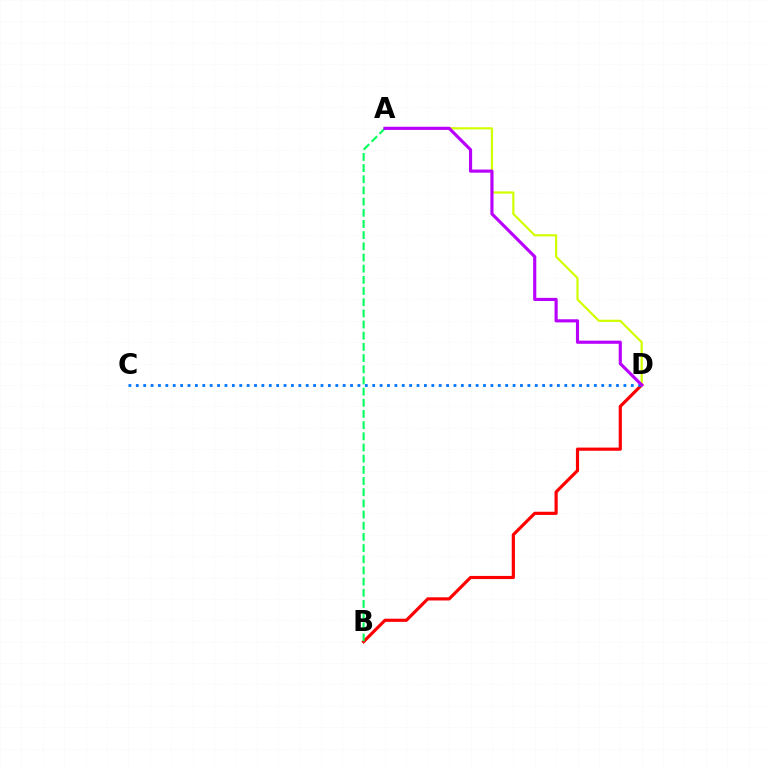{('A', 'D'): [{'color': '#d1ff00', 'line_style': 'solid', 'thickness': 1.59}, {'color': '#b900ff', 'line_style': 'solid', 'thickness': 2.26}], ('B', 'D'): [{'color': '#ff0000', 'line_style': 'solid', 'thickness': 2.28}], ('A', 'B'): [{'color': '#00ff5c', 'line_style': 'dashed', 'thickness': 1.52}], ('C', 'D'): [{'color': '#0074ff', 'line_style': 'dotted', 'thickness': 2.01}]}